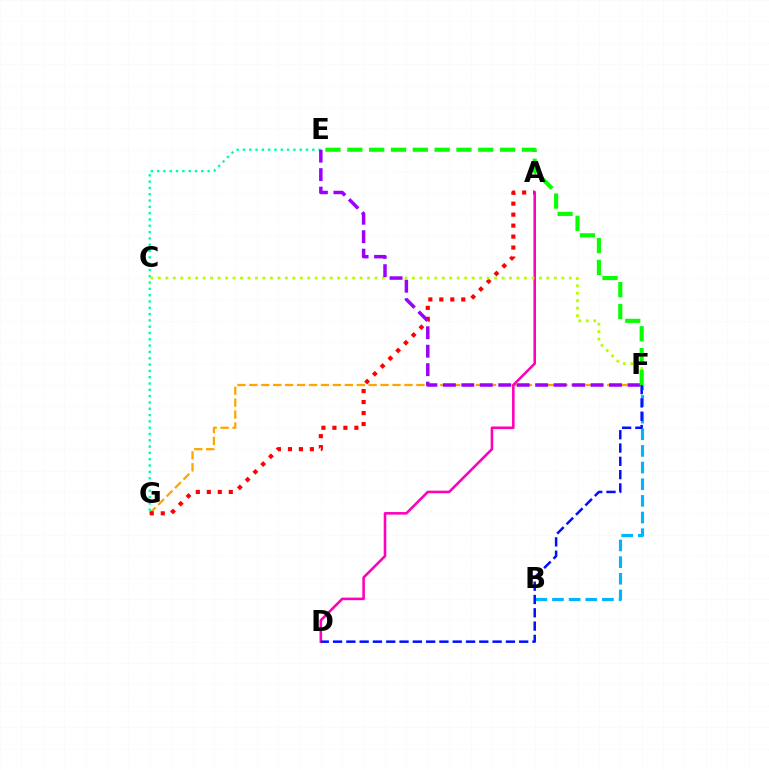{('B', 'F'): [{'color': '#00b5ff', 'line_style': 'dashed', 'thickness': 2.26}], ('F', 'G'): [{'color': '#ffa500', 'line_style': 'dashed', 'thickness': 1.62}], ('A', 'G'): [{'color': '#ff0000', 'line_style': 'dotted', 'thickness': 2.98}], ('A', 'D'): [{'color': '#ff00bd', 'line_style': 'solid', 'thickness': 1.86}], ('C', 'F'): [{'color': '#b3ff00', 'line_style': 'dotted', 'thickness': 2.03}], ('D', 'F'): [{'color': '#0010ff', 'line_style': 'dashed', 'thickness': 1.81}], ('E', 'G'): [{'color': '#00ff9d', 'line_style': 'dotted', 'thickness': 1.71}], ('E', 'F'): [{'color': '#9b00ff', 'line_style': 'dashed', 'thickness': 2.51}, {'color': '#08ff00', 'line_style': 'dashed', 'thickness': 2.96}]}